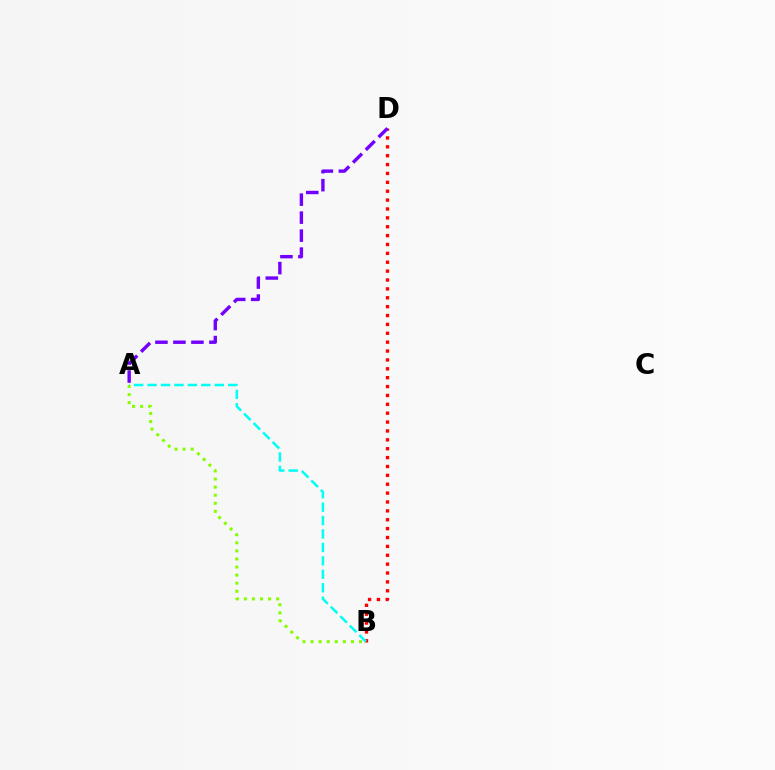{('B', 'D'): [{'color': '#ff0000', 'line_style': 'dotted', 'thickness': 2.41}], ('A', 'B'): [{'color': '#00fff6', 'line_style': 'dashed', 'thickness': 1.82}, {'color': '#84ff00', 'line_style': 'dotted', 'thickness': 2.19}], ('A', 'D'): [{'color': '#7200ff', 'line_style': 'dashed', 'thickness': 2.45}]}